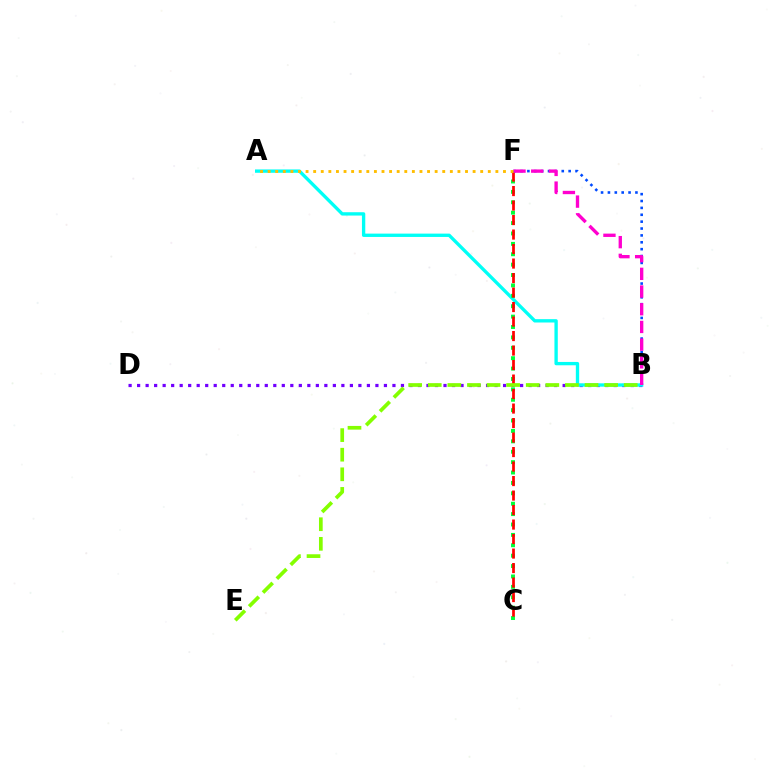{('B', 'D'): [{'color': '#7200ff', 'line_style': 'dotted', 'thickness': 2.31}], ('A', 'B'): [{'color': '#00fff6', 'line_style': 'solid', 'thickness': 2.4}], ('C', 'F'): [{'color': '#00ff39', 'line_style': 'dotted', 'thickness': 2.82}, {'color': '#ff0000', 'line_style': 'dashed', 'thickness': 1.97}], ('B', 'F'): [{'color': '#004bff', 'line_style': 'dotted', 'thickness': 1.87}, {'color': '#ff00cf', 'line_style': 'dashed', 'thickness': 2.4}], ('B', 'E'): [{'color': '#84ff00', 'line_style': 'dashed', 'thickness': 2.66}], ('A', 'F'): [{'color': '#ffbd00', 'line_style': 'dotted', 'thickness': 2.06}]}